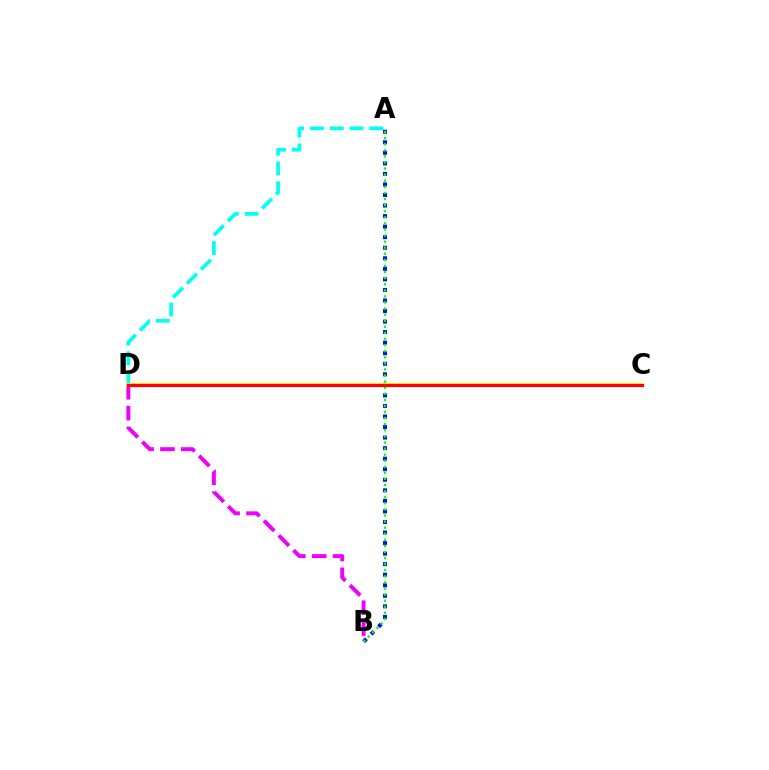{('A', 'B'): [{'color': '#0010ff', 'line_style': 'dotted', 'thickness': 2.87}, {'color': '#08ff00', 'line_style': 'dotted', 'thickness': 1.65}], ('A', 'D'): [{'color': '#00fff6', 'line_style': 'dashed', 'thickness': 2.69}], ('B', 'D'): [{'color': '#ee00ff', 'line_style': 'dashed', 'thickness': 2.83}], ('C', 'D'): [{'color': '#fcf500', 'line_style': 'solid', 'thickness': 2.78}, {'color': '#ff0000', 'line_style': 'solid', 'thickness': 2.31}]}